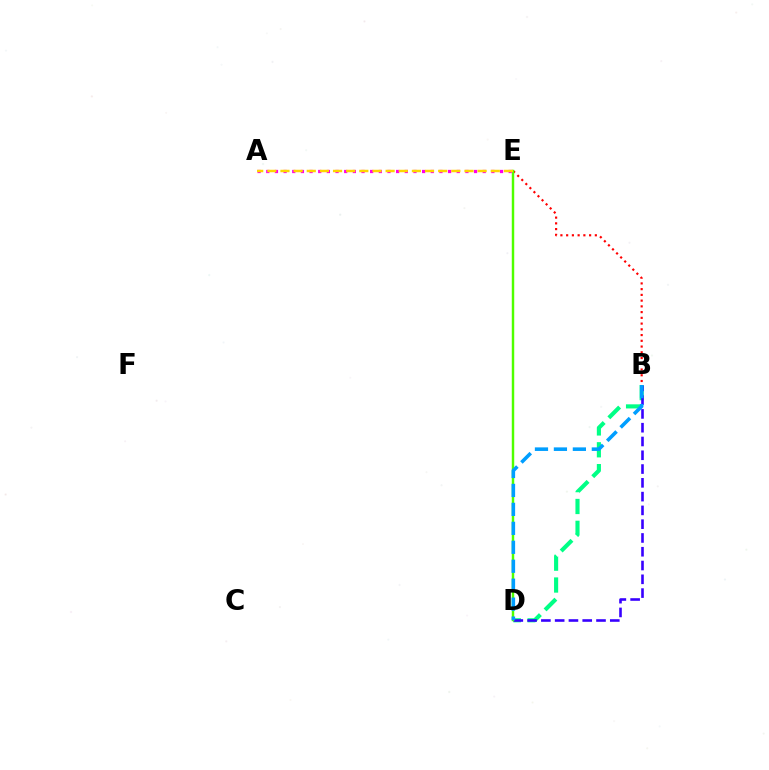{('B', 'E'): [{'color': '#ff0000', 'line_style': 'dotted', 'thickness': 1.56}], ('B', 'D'): [{'color': '#00ff86', 'line_style': 'dashed', 'thickness': 2.97}, {'color': '#3700ff', 'line_style': 'dashed', 'thickness': 1.87}, {'color': '#009eff', 'line_style': 'dashed', 'thickness': 2.58}], ('D', 'E'): [{'color': '#4fff00', 'line_style': 'solid', 'thickness': 1.76}], ('A', 'E'): [{'color': '#ff00ed', 'line_style': 'dotted', 'thickness': 2.35}, {'color': '#ffd500', 'line_style': 'dashed', 'thickness': 1.79}]}